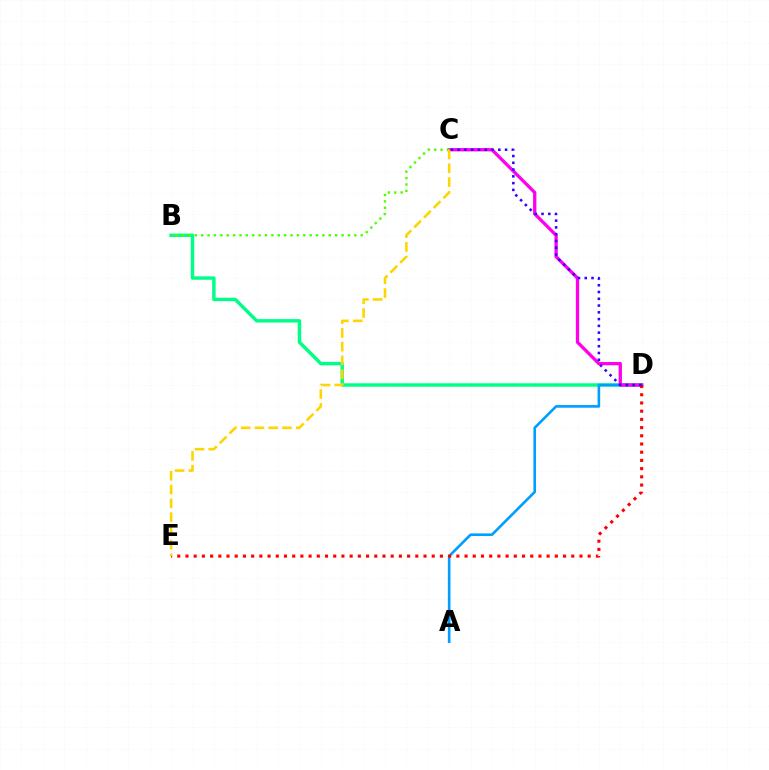{('B', 'D'): [{'color': '#00ff86', 'line_style': 'solid', 'thickness': 2.48}], ('A', 'D'): [{'color': '#009eff', 'line_style': 'solid', 'thickness': 1.89}], ('C', 'D'): [{'color': '#ff00ed', 'line_style': 'solid', 'thickness': 2.37}, {'color': '#3700ff', 'line_style': 'dotted', 'thickness': 1.84}], ('D', 'E'): [{'color': '#ff0000', 'line_style': 'dotted', 'thickness': 2.23}], ('B', 'C'): [{'color': '#4fff00', 'line_style': 'dotted', 'thickness': 1.73}], ('C', 'E'): [{'color': '#ffd500', 'line_style': 'dashed', 'thickness': 1.87}]}